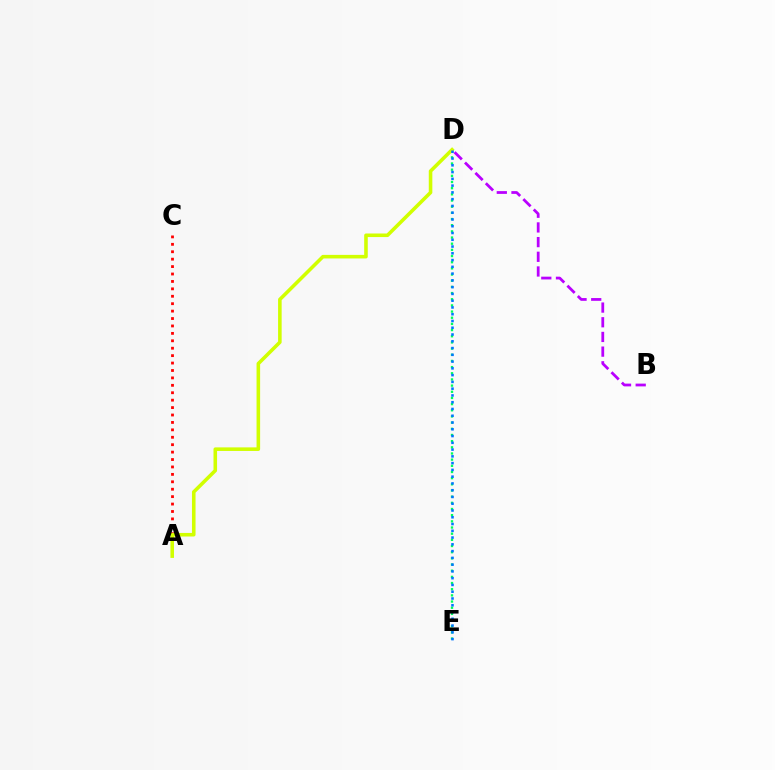{('D', 'E'): [{'color': '#00ff5c', 'line_style': 'dotted', 'thickness': 1.68}, {'color': '#0074ff', 'line_style': 'dotted', 'thickness': 1.84}], ('B', 'D'): [{'color': '#b900ff', 'line_style': 'dashed', 'thickness': 1.99}], ('A', 'C'): [{'color': '#ff0000', 'line_style': 'dotted', 'thickness': 2.02}], ('A', 'D'): [{'color': '#d1ff00', 'line_style': 'solid', 'thickness': 2.57}]}